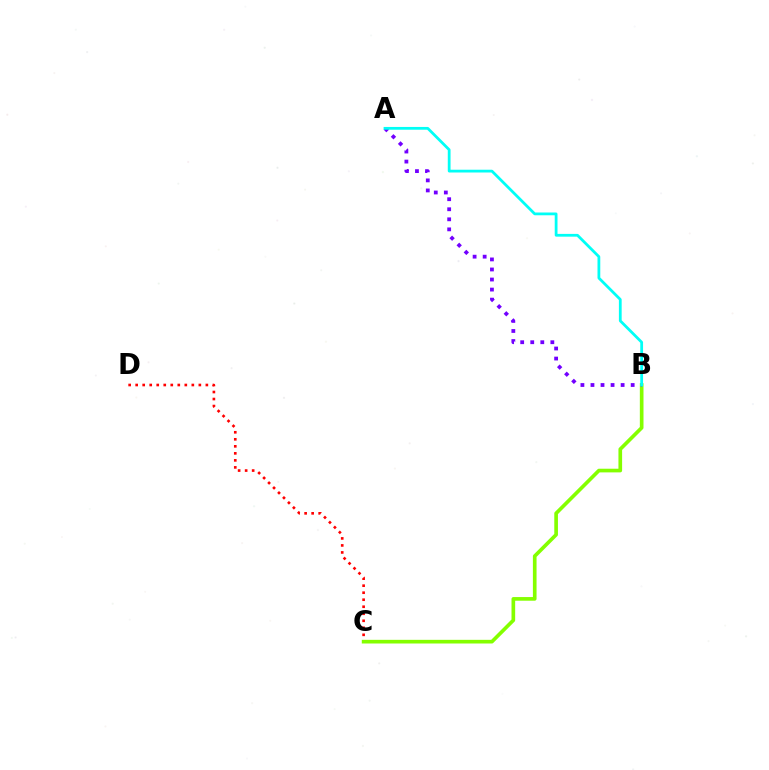{('C', 'D'): [{'color': '#ff0000', 'line_style': 'dotted', 'thickness': 1.91}], ('B', 'C'): [{'color': '#84ff00', 'line_style': 'solid', 'thickness': 2.64}], ('A', 'B'): [{'color': '#7200ff', 'line_style': 'dotted', 'thickness': 2.73}, {'color': '#00fff6', 'line_style': 'solid', 'thickness': 2.0}]}